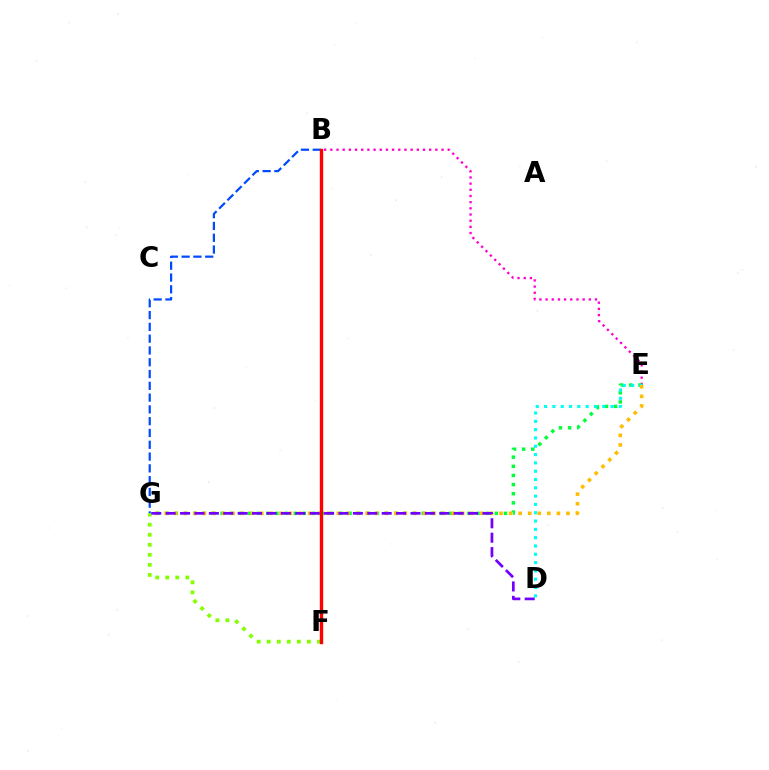{('B', 'E'): [{'color': '#ff00cf', 'line_style': 'dotted', 'thickness': 1.68}], ('E', 'G'): [{'color': '#00ff39', 'line_style': 'dotted', 'thickness': 2.48}, {'color': '#ffbd00', 'line_style': 'dotted', 'thickness': 2.6}], ('B', 'G'): [{'color': '#004bff', 'line_style': 'dashed', 'thickness': 1.6}], ('F', 'G'): [{'color': '#84ff00', 'line_style': 'dotted', 'thickness': 2.73}], ('D', 'E'): [{'color': '#00fff6', 'line_style': 'dotted', 'thickness': 2.26}], ('B', 'F'): [{'color': '#ff0000', 'line_style': 'solid', 'thickness': 2.43}], ('D', 'G'): [{'color': '#7200ff', 'line_style': 'dashed', 'thickness': 1.96}]}